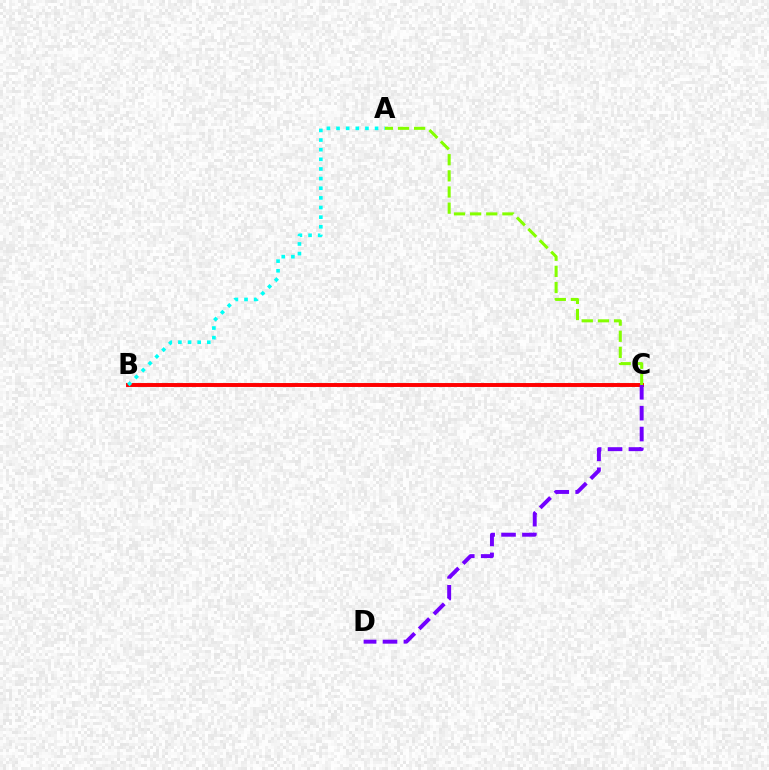{('B', 'C'): [{'color': '#ff0000', 'line_style': 'solid', 'thickness': 2.82}], ('C', 'D'): [{'color': '#7200ff', 'line_style': 'dashed', 'thickness': 2.84}], ('A', 'B'): [{'color': '#00fff6', 'line_style': 'dotted', 'thickness': 2.62}], ('A', 'C'): [{'color': '#84ff00', 'line_style': 'dashed', 'thickness': 2.19}]}